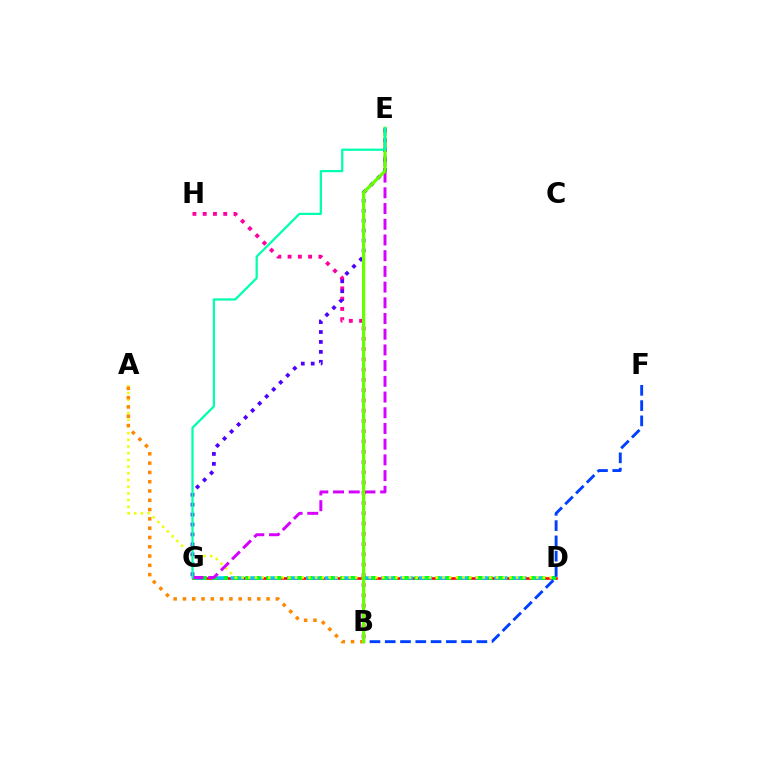{('D', 'G'): [{'color': '#ff0000', 'line_style': 'solid', 'thickness': 1.88}, {'color': '#00c7ff', 'line_style': 'dashed', 'thickness': 2.56}, {'color': '#00ff27', 'line_style': 'dotted', 'thickness': 2.88}], ('A', 'D'): [{'color': '#eeff00', 'line_style': 'dotted', 'thickness': 1.82}], ('A', 'B'): [{'color': '#ff8800', 'line_style': 'dotted', 'thickness': 2.52}], ('B', 'F'): [{'color': '#003fff', 'line_style': 'dashed', 'thickness': 2.07}], ('E', 'G'): [{'color': '#d600ff', 'line_style': 'dashed', 'thickness': 2.13}, {'color': '#4f00ff', 'line_style': 'dotted', 'thickness': 2.7}, {'color': '#00ffaf', 'line_style': 'solid', 'thickness': 1.62}], ('B', 'H'): [{'color': '#ff00a0', 'line_style': 'dotted', 'thickness': 2.79}], ('B', 'E'): [{'color': '#66ff00', 'line_style': 'solid', 'thickness': 2.32}]}